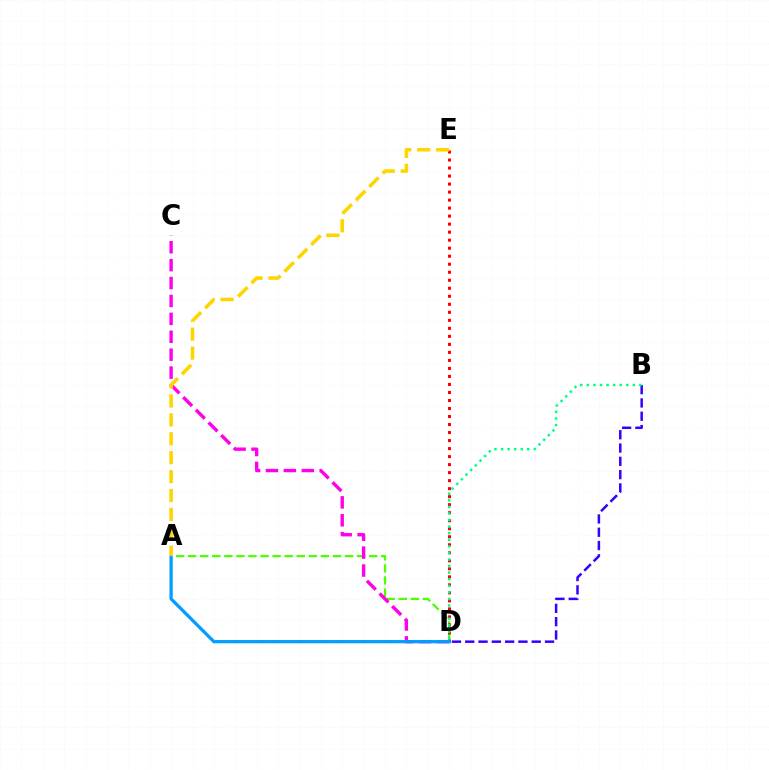{('A', 'D'): [{'color': '#4fff00', 'line_style': 'dashed', 'thickness': 1.64}, {'color': '#009eff', 'line_style': 'solid', 'thickness': 2.33}], ('C', 'D'): [{'color': '#ff00ed', 'line_style': 'dashed', 'thickness': 2.43}], ('D', 'E'): [{'color': '#ff0000', 'line_style': 'dotted', 'thickness': 2.18}], ('B', 'D'): [{'color': '#3700ff', 'line_style': 'dashed', 'thickness': 1.81}, {'color': '#00ff86', 'line_style': 'dotted', 'thickness': 1.79}], ('A', 'E'): [{'color': '#ffd500', 'line_style': 'dashed', 'thickness': 2.57}]}